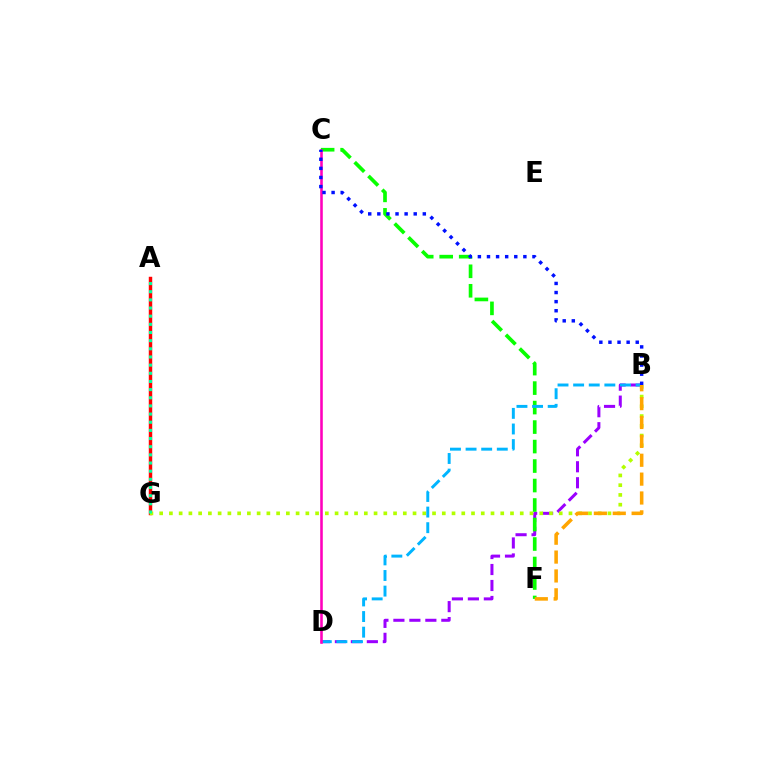{('B', 'D'): [{'color': '#9b00ff', 'line_style': 'dashed', 'thickness': 2.17}, {'color': '#00b5ff', 'line_style': 'dashed', 'thickness': 2.12}], ('A', 'G'): [{'color': '#ff0000', 'line_style': 'solid', 'thickness': 2.48}, {'color': '#00ff9d', 'line_style': 'dotted', 'thickness': 2.22}], ('B', 'G'): [{'color': '#b3ff00', 'line_style': 'dotted', 'thickness': 2.65}], ('C', 'F'): [{'color': '#08ff00', 'line_style': 'dashed', 'thickness': 2.65}], ('C', 'D'): [{'color': '#ff00bd', 'line_style': 'solid', 'thickness': 1.86}], ('B', 'F'): [{'color': '#ffa500', 'line_style': 'dashed', 'thickness': 2.56}], ('B', 'C'): [{'color': '#0010ff', 'line_style': 'dotted', 'thickness': 2.47}]}